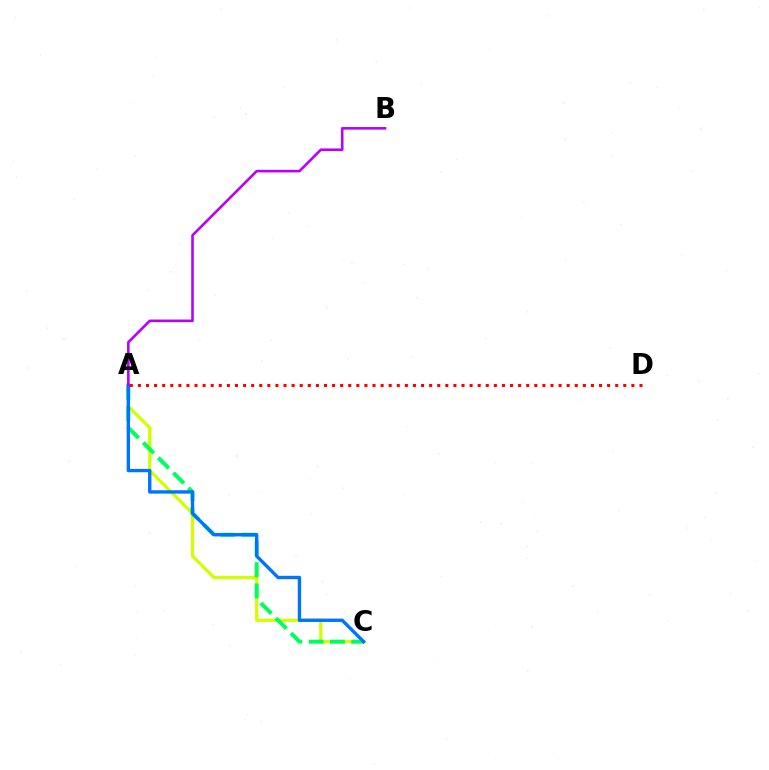{('A', 'C'): [{'color': '#d1ff00', 'line_style': 'solid', 'thickness': 2.32}, {'color': '#00ff5c', 'line_style': 'dashed', 'thickness': 2.89}, {'color': '#0074ff', 'line_style': 'solid', 'thickness': 2.43}], ('A', 'D'): [{'color': '#ff0000', 'line_style': 'dotted', 'thickness': 2.2}], ('A', 'B'): [{'color': '#b900ff', 'line_style': 'solid', 'thickness': 1.87}]}